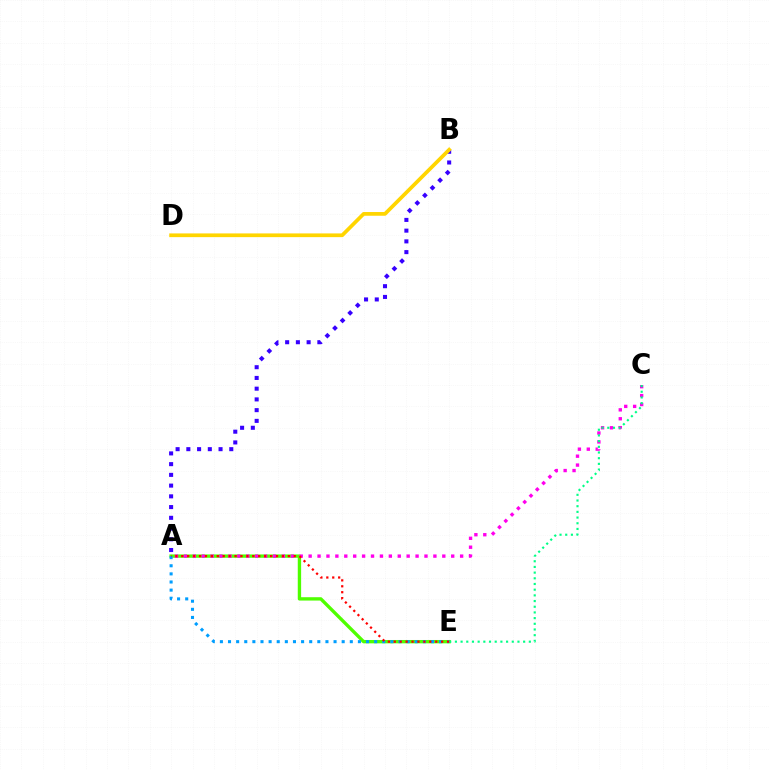{('A', 'B'): [{'color': '#3700ff', 'line_style': 'dotted', 'thickness': 2.92}], ('A', 'E'): [{'color': '#4fff00', 'line_style': 'solid', 'thickness': 2.42}, {'color': '#009eff', 'line_style': 'dotted', 'thickness': 2.21}, {'color': '#ff0000', 'line_style': 'dotted', 'thickness': 1.61}], ('B', 'D'): [{'color': '#ffd500', 'line_style': 'solid', 'thickness': 2.68}], ('A', 'C'): [{'color': '#ff00ed', 'line_style': 'dotted', 'thickness': 2.42}], ('C', 'E'): [{'color': '#00ff86', 'line_style': 'dotted', 'thickness': 1.55}]}